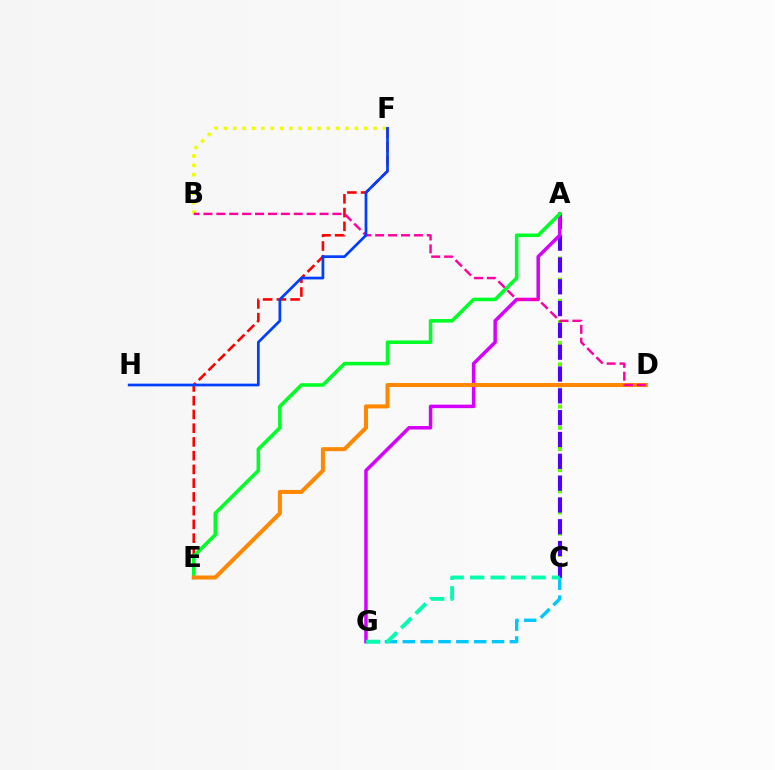{('A', 'C'): [{'color': '#66ff00', 'line_style': 'dotted', 'thickness': 2.88}, {'color': '#4f00ff', 'line_style': 'dashed', 'thickness': 2.96}], ('A', 'G'): [{'color': '#d600ff', 'line_style': 'solid', 'thickness': 2.51}], ('E', 'F'): [{'color': '#ff0000', 'line_style': 'dashed', 'thickness': 1.87}], ('B', 'F'): [{'color': '#eeff00', 'line_style': 'dotted', 'thickness': 2.54}], ('A', 'E'): [{'color': '#00ff27', 'line_style': 'solid', 'thickness': 2.57}], ('C', 'G'): [{'color': '#00c7ff', 'line_style': 'dashed', 'thickness': 2.42}, {'color': '#00ffaf', 'line_style': 'dashed', 'thickness': 2.78}], ('D', 'E'): [{'color': '#ff8800', 'line_style': 'solid', 'thickness': 2.9}], ('B', 'D'): [{'color': '#ff00a0', 'line_style': 'dashed', 'thickness': 1.75}], ('F', 'H'): [{'color': '#003fff', 'line_style': 'solid', 'thickness': 1.96}]}